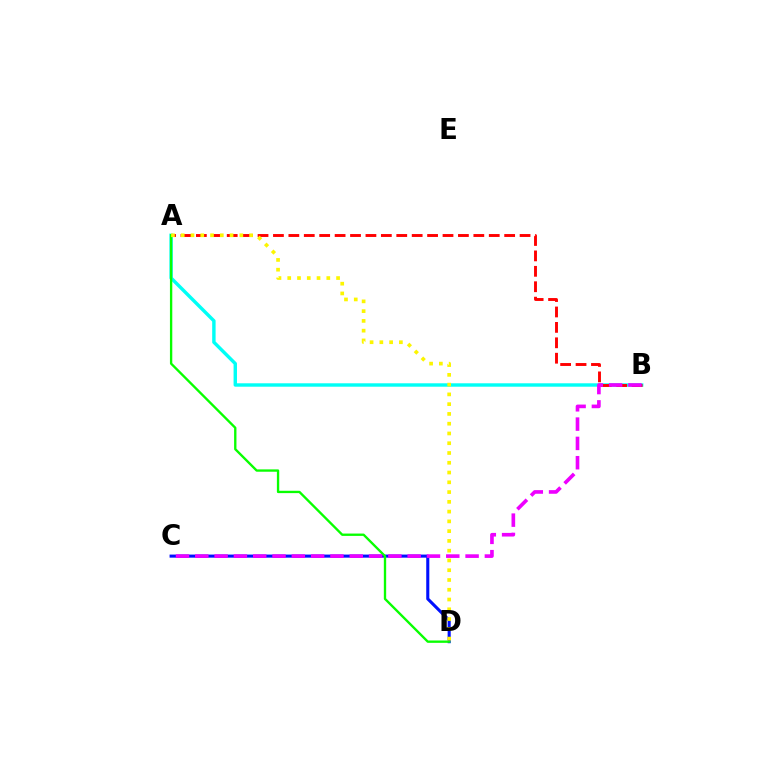{('C', 'D'): [{'color': '#0010ff', 'line_style': 'solid', 'thickness': 2.22}], ('A', 'B'): [{'color': '#00fff6', 'line_style': 'solid', 'thickness': 2.46}, {'color': '#ff0000', 'line_style': 'dashed', 'thickness': 2.09}], ('A', 'D'): [{'color': '#08ff00', 'line_style': 'solid', 'thickness': 1.69}, {'color': '#fcf500', 'line_style': 'dotted', 'thickness': 2.65}], ('B', 'C'): [{'color': '#ee00ff', 'line_style': 'dashed', 'thickness': 2.62}]}